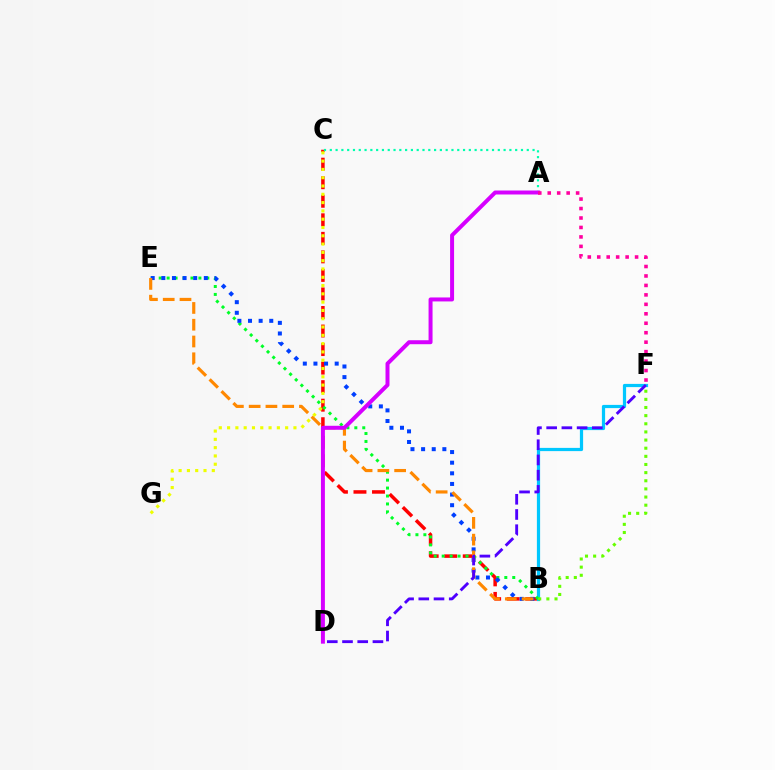{('B', 'C'): [{'color': '#ff0000', 'line_style': 'dashed', 'thickness': 2.52}], ('A', 'C'): [{'color': '#00ffaf', 'line_style': 'dotted', 'thickness': 1.57}], ('B', 'F'): [{'color': '#00c7ff', 'line_style': 'solid', 'thickness': 2.32}, {'color': '#66ff00', 'line_style': 'dotted', 'thickness': 2.21}], ('B', 'E'): [{'color': '#00ff27', 'line_style': 'dotted', 'thickness': 2.16}, {'color': '#003fff', 'line_style': 'dotted', 'thickness': 2.89}, {'color': '#ff8800', 'line_style': 'dashed', 'thickness': 2.28}], ('A', 'D'): [{'color': '#d600ff', 'line_style': 'solid', 'thickness': 2.86}], ('A', 'F'): [{'color': '#ff00a0', 'line_style': 'dotted', 'thickness': 2.57}], ('C', 'G'): [{'color': '#eeff00', 'line_style': 'dotted', 'thickness': 2.25}], ('D', 'F'): [{'color': '#4f00ff', 'line_style': 'dashed', 'thickness': 2.07}]}